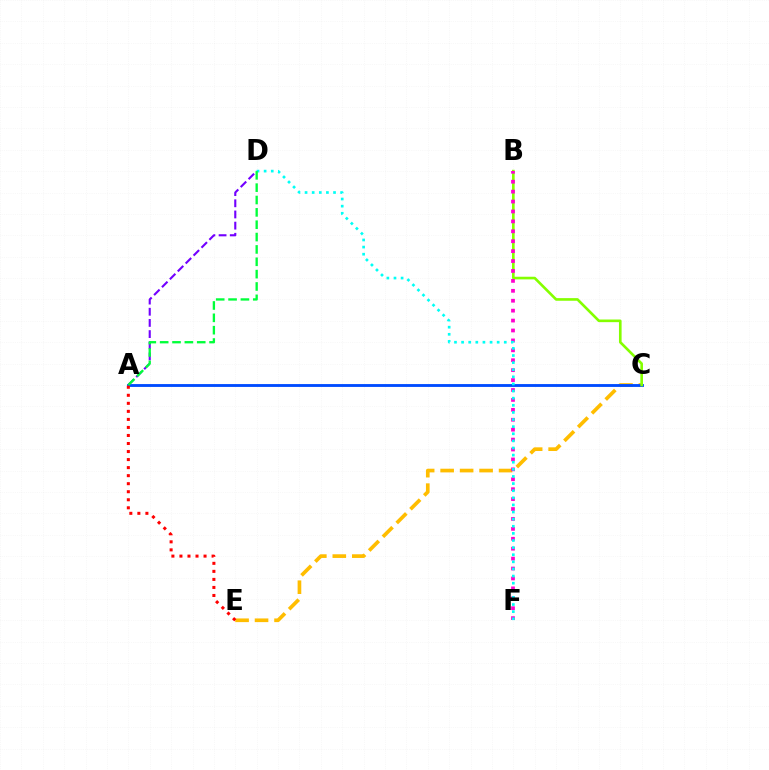{('C', 'E'): [{'color': '#ffbd00', 'line_style': 'dashed', 'thickness': 2.65}], ('A', 'D'): [{'color': '#7200ff', 'line_style': 'dashed', 'thickness': 1.52}, {'color': '#00ff39', 'line_style': 'dashed', 'thickness': 1.68}], ('A', 'C'): [{'color': '#004bff', 'line_style': 'solid', 'thickness': 2.05}], ('B', 'C'): [{'color': '#84ff00', 'line_style': 'solid', 'thickness': 1.9}], ('B', 'F'): [{'color': '#ff00cf', 'line_style': 'dotted', 'thickness': 2.69}], ('D', 'F'): [{'color': '#00fff6', 'line_style': 'dotted', 'thickness': 1.93}], ('A', 'E'): [{'color': '#ff0000', 'line_style': 'dotted', 'thickness': 2.18}]}